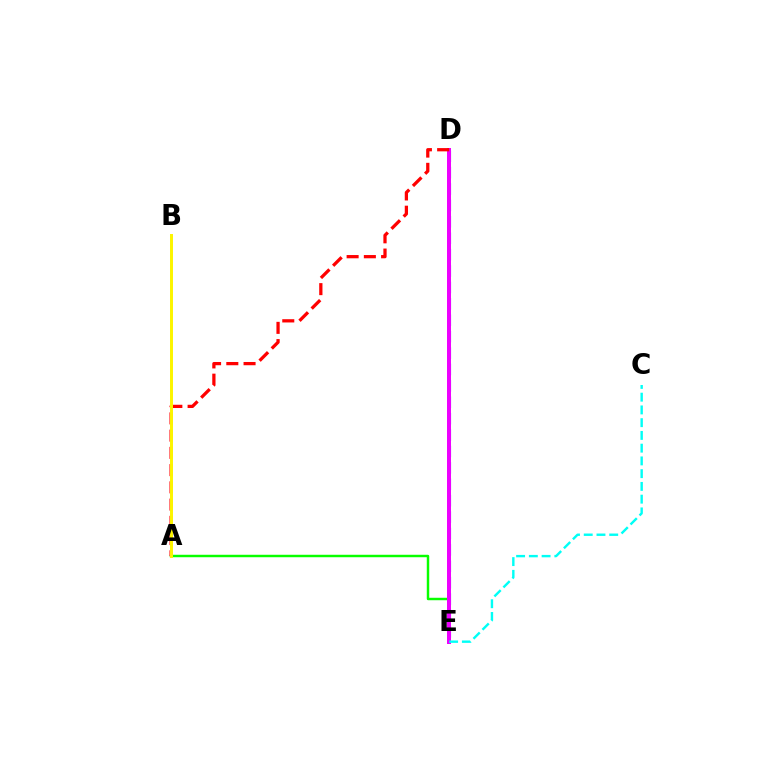{('A', 'E'): [{'color': '#08ff00', 'line_style': 'solid', 'thickness': 1.76}], ('D', 'E'): [{'color': '#0010ff', 'line_style': 'dashed', 'thickness': 2.23}, {'color': '#ee00ff', 'line_style': 'solid', 'thickness': 2.87}], ('C', 'E'): [{'color': '#00fff6', 'line_style': 'dashed', 'thickness': 1.73}], ('A', 'D'): [{'color': '#ff0000', 'line_style': 'dashed', 'thickness': 2.34}], ('A', 'B'): [{'color': '#fcf500', 'line_style': 'solid', 'thickness': 2.14}]}